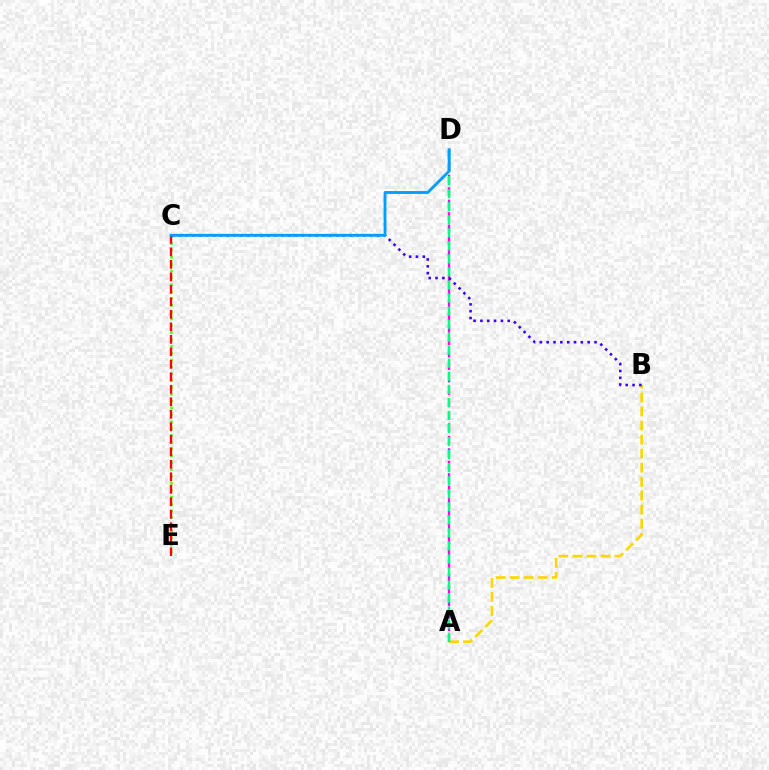{('C', 'E'): [{'color': '#4fff00', 'line_style': 'dotted', 'thickness': 1.86}, {'color': '#ff0000', 'line_style': 'dashed', 'thickness': 1.7}], ('A', 'B'): [{'color': '#ffd500', 'line_style': 'dashed', 'thickness': 1.91}], ('A', 'D'): [{'color': '#ff00ed', 'line_style': 'dashed', 'thickness': 1.69}, {'color': '#00ff86', 'line_style': 'dashed', 'thickness': 1.77}], ('B', 'C'): [{'color': '#3700ff', 'line_style': 'dotted', 'thickness': 1.86}], ('C', 'D'): [{'color': '#009eff', 'line_style': 'solid', 'thickness': 2.05}]}